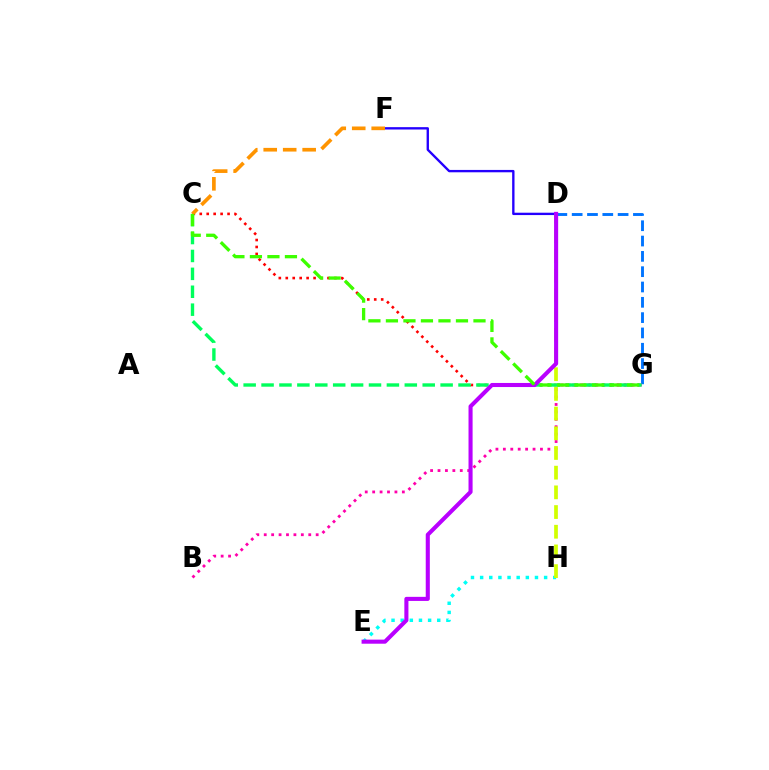{('D', 'F'): [{'color': '#2500ff', 'line_style': 'solid', 'thickness': 1.7}], ('D', 'G'): [{'color': '#0074ff', 'line_style': 'dashed', 'thickness': 2.08}], ('C', 'G'): [{'color': '#ff0000', 'line_style': 'dotted', 'thickness': 1.89}, {'color': '#00ff5c', 'line_style': 'dashed', 'thickness': 2.43}, {'color': '#3dff00', 'line_style': 'dashed', 'thickness': 2.38}], ('E', 'H'): [{'color': '#00fff6', 'line_style': 'dotted', 'thickness': 2.48}], ('B', 'G'): [{'color': '#ff00ac', 'line_style': 'dotted', 'thickness': 2.02}], ('D', 'H'): [{'color': '#d1ff00', 'line_style': 'dashed', 'thickness': 2.68}], ('C', 'F'): [{'color': '#ff9400', 'line_style': 'dashed', 'thickness': 2.65}], ('D', 'E'): [{'color': '#b900ff', 'line_style': 'solid', 'thickness': 2.94}]}